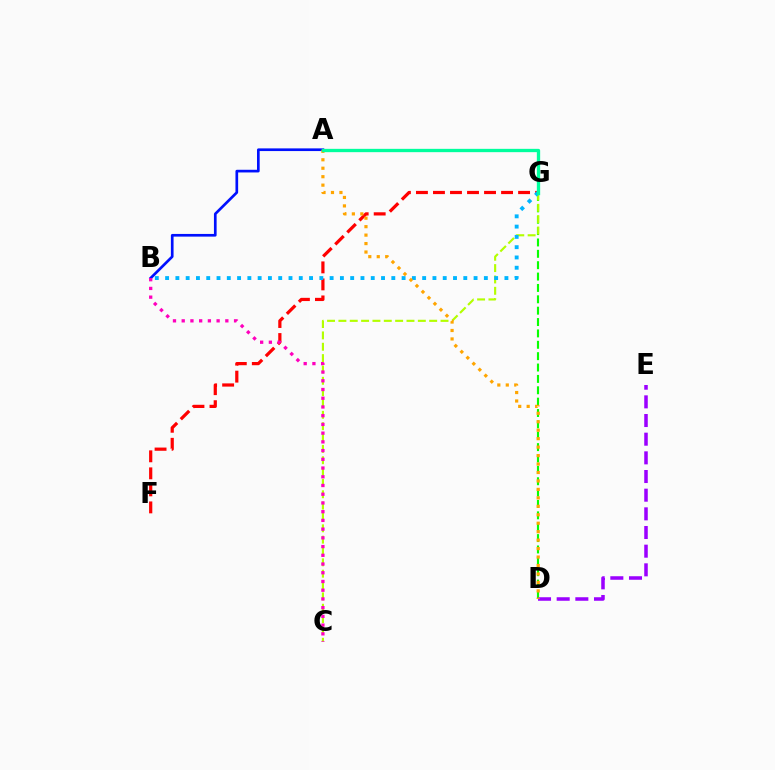{('F', 'G'): [{'color': '#ff0000', 'line_style': 'dashed', 'thickness': 2.31}], ('D', 'G'): [{'color': '#08ff00', 'line_style': 'dashed', 'thickness': 1.54}], ('D', 'E'): [{'color': '#9b00ff', 'line_style': 'dashed', 'thickness': 2.54}], ('C', 'G'): [{'color': '#b3ff00', 'line_style': 'dashed', 'thickness': 1.54}], ('A', 'B'): [{'color': '#0010ff', 'line_style': 'solid', 'thickness': 1.93}], ('B', 'G'): [{'color': '#00b5ff', 'line_style': 'dotted', 'thickness': 2.79}], ('B', 'C'): [{'color': '#ff00bd', 'line_style': 'dotted', 'thickness': 2.37}], ('A', 'D'): [{'color': '#ffa500', 'line_style': 'dotted', 'thickness': 2.3}], ('A', 'G'): [{'color': '#00ff9d', 'line_style': 'solid', 'thickness': 2.39}]}